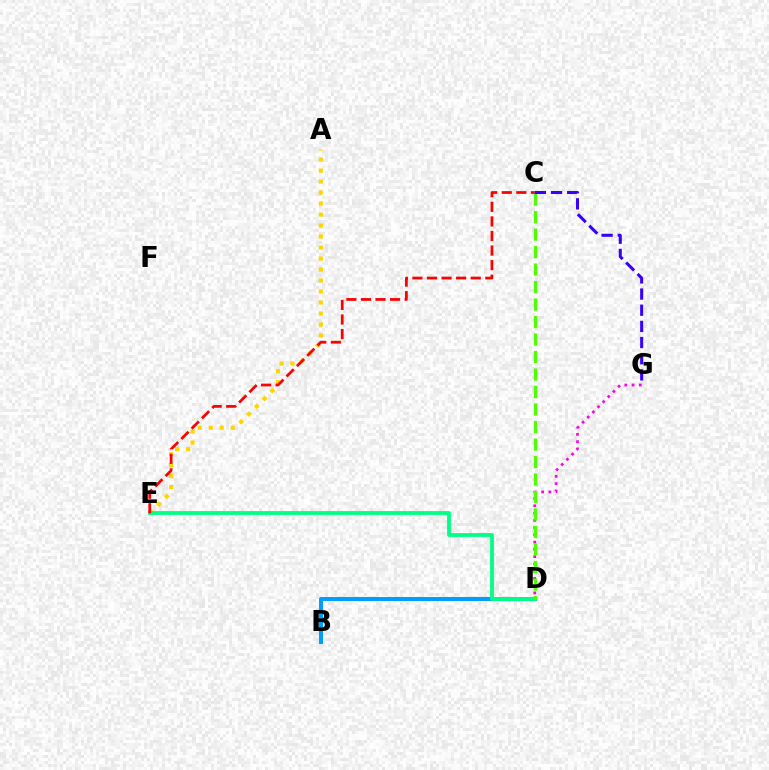{('A', 'E'): [{'color': '#ffd500', 'line_style': 'dotted', 'thickness': 2.99}], ('B', 'D'): [{'color': '#009eff', 'line_style': 'solid', 'thickness': 2.87}], ('D', 'G'): [{'color': '#ff00ed', 'line_style': 'dotted', 'thickness': 1.97}], ('D', 'E'): [{'color': '#00ff86', 'line_style': 'solid', 'thickness': 2.73}], ('C', 'D'): [{'color': '#4fff00', 'line_style': 'dashed', 'thickness': 2.38}], ('C', 'E'): [{'color': '#ff0000', 'line_style': 'dashed', 'thickness': 1.98}], ('C', 'G'): [{'color': '#3700ff', 'line_style': 'dashed', 'thickness': 2.2}]}